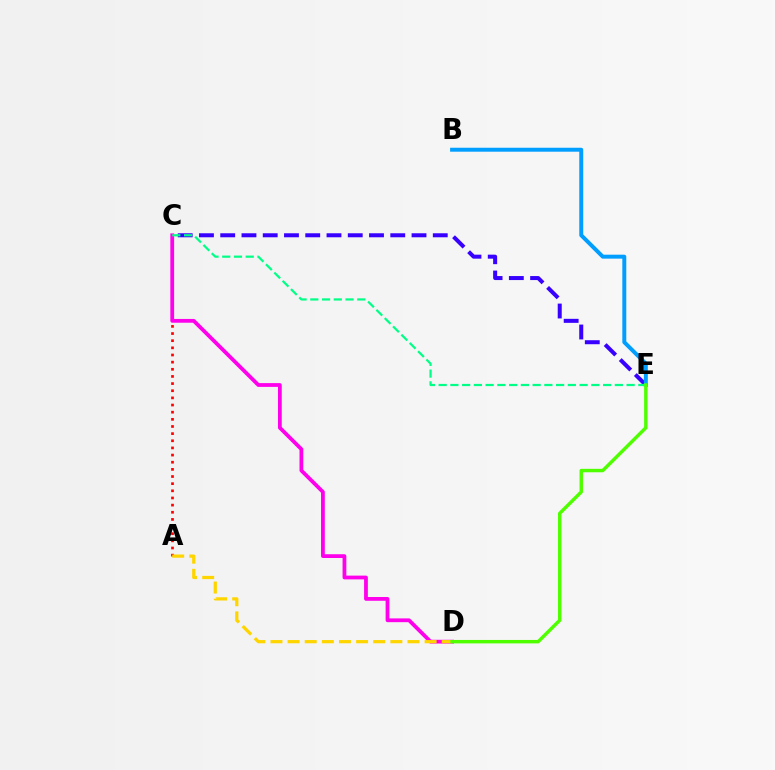{('C', 'E'): [{'color': '#3700ff', 'line_style': 'dashed', 'thickness': 2.89}, {'color': '#00ff86', 'line_style': 'dashed', 'thickness': 1.6}], ('A', 'C'): [{'color': '#ff0000', 'line_style': 'dotted', 'thickness': 1.94}], ('B', 'E'): [{'color': '#009eff', 'line_style': 'solid', 'thickness': 2.85}], ('C', 'D'): [{'color': '#ff00ed', 'line_style': 'solid', 'thickness': 2.72}], ('A', 'D'): [{'color': '#ffd500', 'line_style': 'dashed', 'thickness': 2.33}], ('D', 'E'): [{'color': '#4fff00', 'line_style': 'solid', 'thickness': 2.47}]}